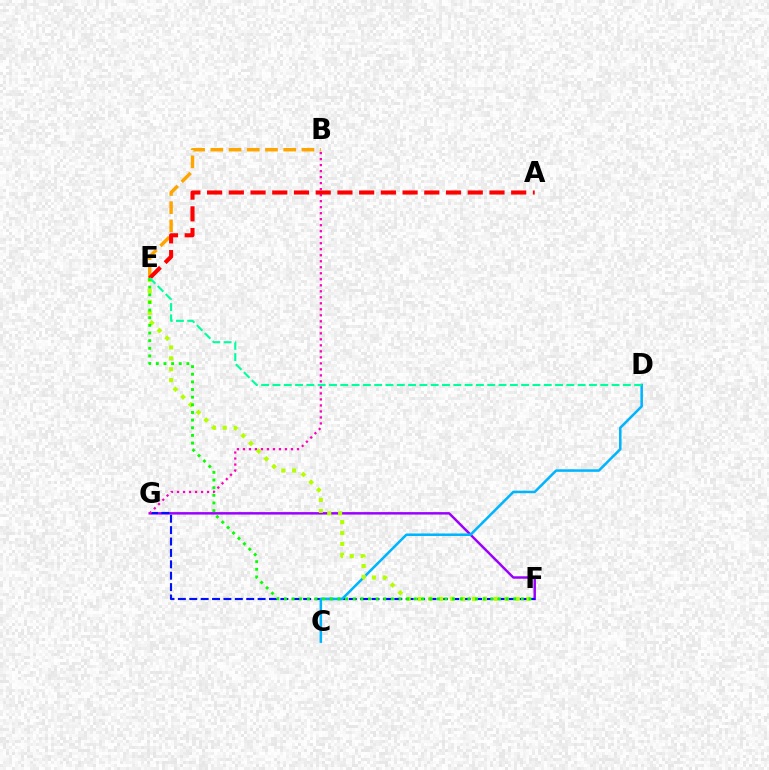{('F', 'G'): [{'color': '#9b00ff', 'line_style': 'solid', 'thickness': 1.77}, {'color': '#0010ff', 'line_style': 'dashed', 'thickness': 1.55}], ('B', 'E'): [{'color': '#ffa500', 'line_style': 'dashed', 'thickness': 2.48}], ('B', 'G'): [{'color': '#ff00bd', 'line_style': 'dotted', 'thickness': 1.63}], ('A', 'E'): [{'color': '#ff0000', 'line_style': 'dashed', 'thickness': 2.95}], ('C', 'D'): [{'color': '#00b5ff', 'line_style': 'solid', 'thickness': 1.83}], ('E', 'F'): [{'color': '#b3ff00', 'line_style': 'dotted', 'thickness': 2.96}, {'color': '#08ff00', 'line_style': 'dotted', 'thickness': 2.08}], ('D', 'E'): [{'color': '#00ff9d', 'line_style': 'dashed', 'thickness': 1.54}]}